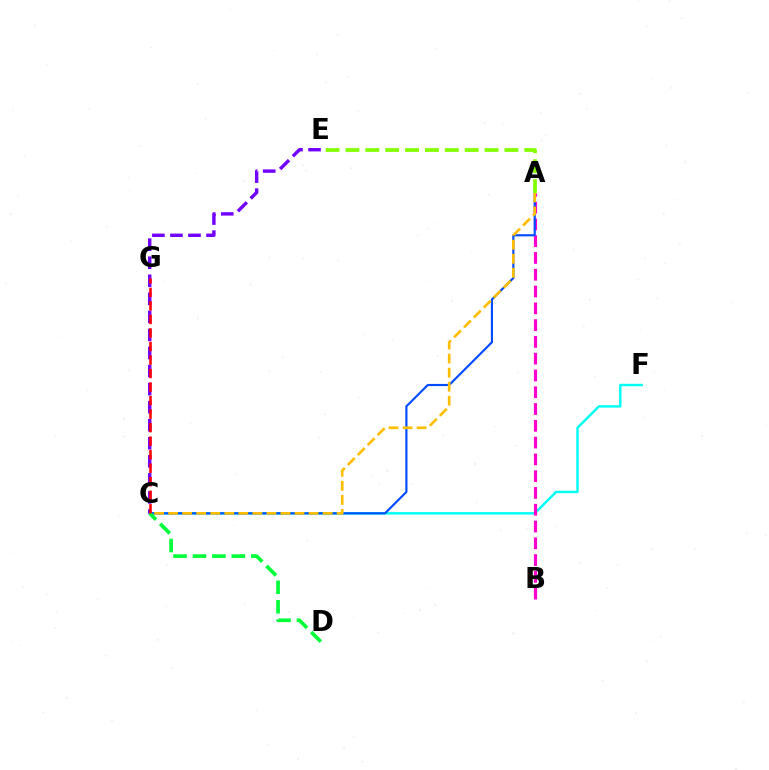{('C', 'F'): [{'color': '#00fff6', 'line_style': 'solid', 'thickness': 1.76}], ('A', 'B'): [{'color': '#ff00cf', 'line_style': 'dashed', 'thickness': 2.28}], ('C', 'E'): [{'color': '#7200ff', 'line_style': 'dashed', 'thickness': 2.45}], ('A', 'C'): [{'color': '#004bff', 'line_style': 'solid', 'thickness': 1.55}, {'color': '#ffbd00', 'line_style': 'dashed', 'thickness': 1.91}], ('C', 'D'): [{'color': '#00ff39', 'line_style': 'dashed', 'thickness': 2.64}], ('C', 'G'): [{'color': '#ff0000', 'line_style': 'dashed', 'thickness': 1.84}], ('A', 'E'): [{'color': '#84ff00', 'line_style': 'dashed', 'thickness': 2.7}]}